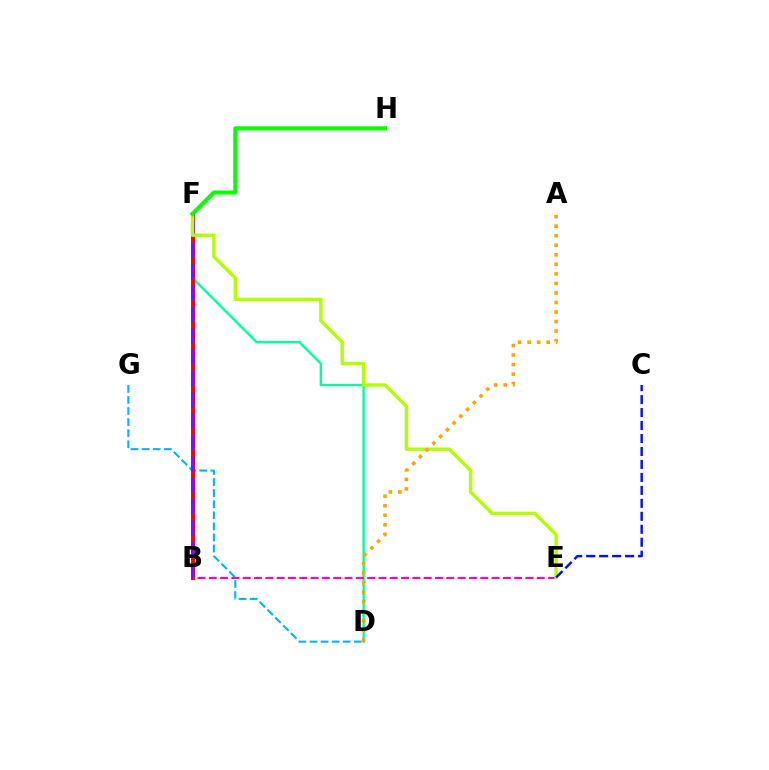{('D', 'G'): [{'color': '#00b5ff', 'line_style': 'dashed', 'thickness': 1.51}], ('D', 'F'): [{'color': '#00ff9d', 'line_style': 'solid', 'thickness': 1.71}], ('B', 'F'): [{'color': '#ff0000', 'line_style': 'solid', 'thickness': 2.83}, {'color': '#9b00ff', 'line_style': 'dashed', 'thickness': 2.9}], ('B', 'E'): [{'color': '#ff00bd', 'line_style': 'dashed', 'thickness': 1.54}], ('E', 'F'): [{'color': '#b3ff00', 'line_style': 'solid', 'thickness': 2.46}], ('F', 'H'): [{'color': '#08ff00', 'line_style': 'solid', 'thickness': 2.93}], ('C', 'E'): [{'color': '#0010ff', 'line_style': 'dashed', 'thickness': 1.76}], ('A', 'D'): [{'color': '#ffa500', 'line_style': 'dotted', 'thickness': 2.59}]}